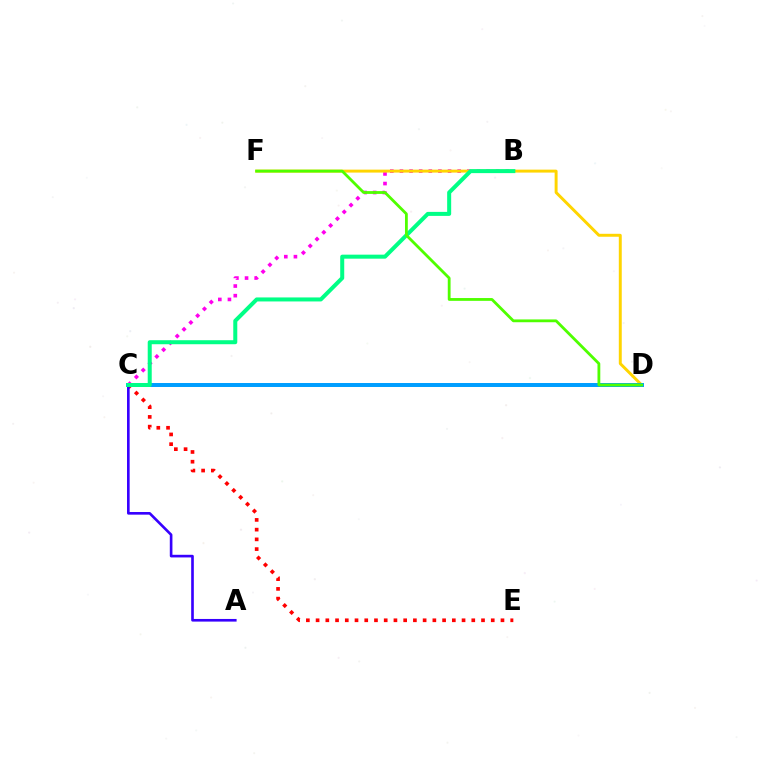{('C', 'E'): [{'color': '#ff0000', 'line_style': 'dotted', 'thickness': 2.64}], ('A', 'C'): [{'color': '#3700ff', 'line_style': 'solid', 'thickness': 1.9}], ('B', 'C'): [{'color': '#ff00ed', 'line_style': 'dotted', 'thickness': 2.61}, {'color': '#00ff86', 'line_style': 'solid', 'thickness': 2.89}], ('D', 'F'): [{'color': '#ffd500', 'line_style': 'solid', 'thickness': 2.12}, {'color': '#4fff00', 'line_style': 'solid', 'thickness': 2.02}], ('C', 'D'): [{'color': '#009eff', 'line_style': 'solid', 'thickness': 2.87}]}